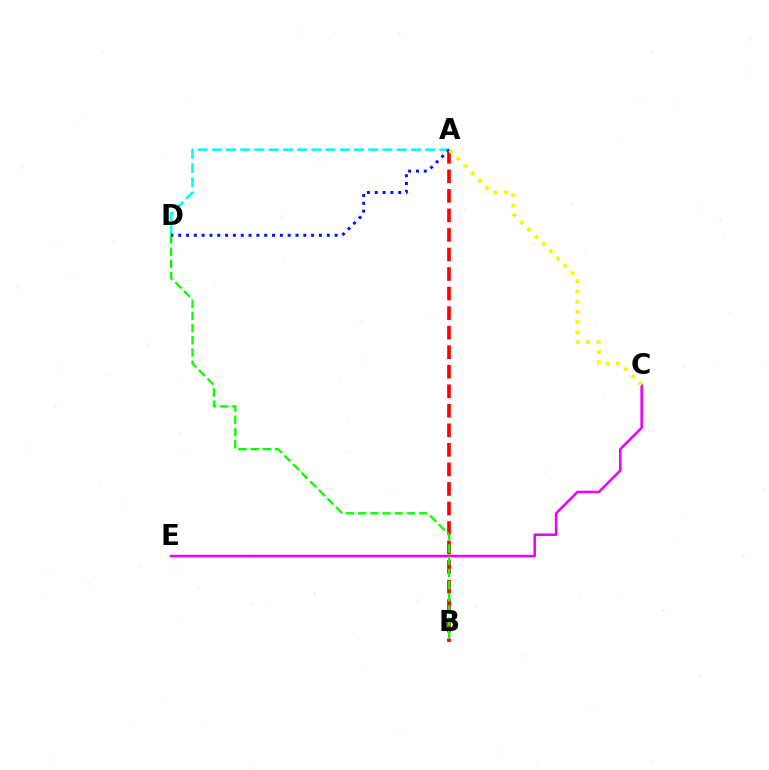{('C', 'E'): [{'color': '#ee00ff', 'line_style': 'solid', 'thickness': 1.85}], ('A', 'D'): [{'color': '#00fff6', 'line_style': 'dashed', 'thickness': 1.93}, {'color': '#0010ff', 'line_style': 'dotted', 'thickness': 2.13}], ('A', 'B'): [{'color': '#ff0000', 'line_style': 'dashed', 'thickness': 2.65}], ('B', 'D'): [{'color': '#08ff00', 'line_style': 'dashed', 'thickness': 1.66}], ('A', 'C'): [{'color': '#fcf500', 'line_style': 'dotted', 'thickness': 2.78}]}